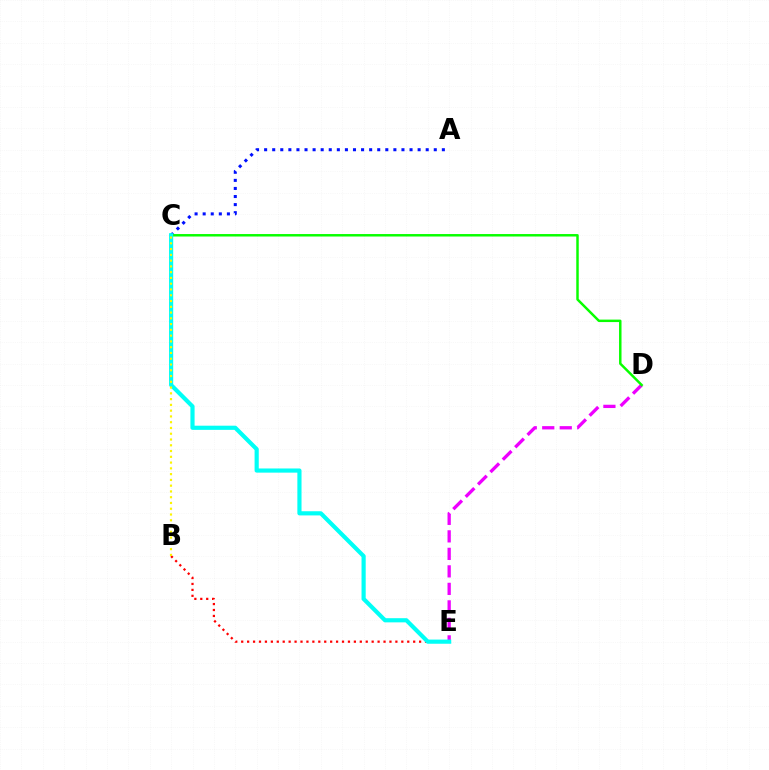{('A', 'C'): [{'color': '#0010ff', 'line_style': 'dotted', 'thickness': 2.19}], ('D', 'E'): [{'color': '#ee00ff', 'line_style': 'dashed', 'thickness': 2.38}], ('B', 'E'): [{'color': '#ff0000', 'line_style': 'dotted', 'thickness': 1.61}], ('C', 'D'): [{'color': '#08ff00', 'line_style': 'solid', 'thickness': 1.78}], ('C', 'E'): [{'color': '#00fff6', 'line_style': 'solid', 'thickness': 3.0}], ('B', 'C'): [{'color': '#fcf500', 'line_style': 'dotted', 'thickness': 1.57}]}